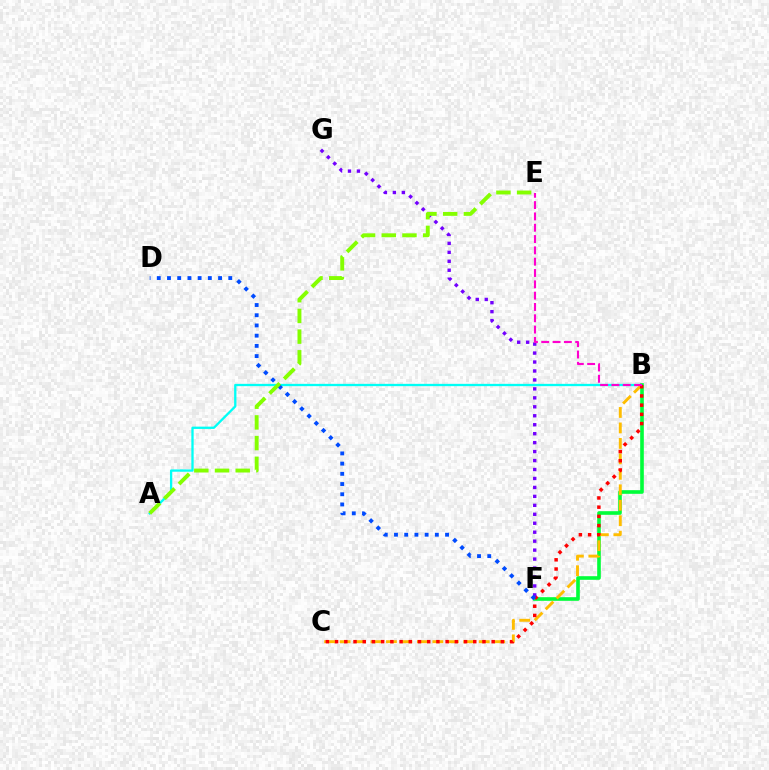{('A', 'B'): [{'color': '#00fff6', 'line_style': 'solid', 'thickness': 1.66}], ('B', 'F'): [{'color': '#00ff39', 'line_style': 'solid', 'thickness': 2.61}], ('B', 'C'): [{'color': '#ffbd00', 'line_style': 'dashed', 'thickness': 2.1}, {'color': '#ff0000', 'line_style': 'dotted', 'thickness': 2.5}], ('F', 'G'): [{'color': '#7200ff', 'line_style': 'dotted', 'thickness': 2.43}], ('D', 'F'): [{'color': '#004bff', 'line_style': 'dotted', 'thickness': 2.77}], ('A', 'E'): [{'color': '#84ff00', 'line_style': 'dashed', 'thickness': 2.81}], ('B', 'E'): [{'color': '#ff00cf', 'line_style': 'dashed', 'thickness': 1.54}]}